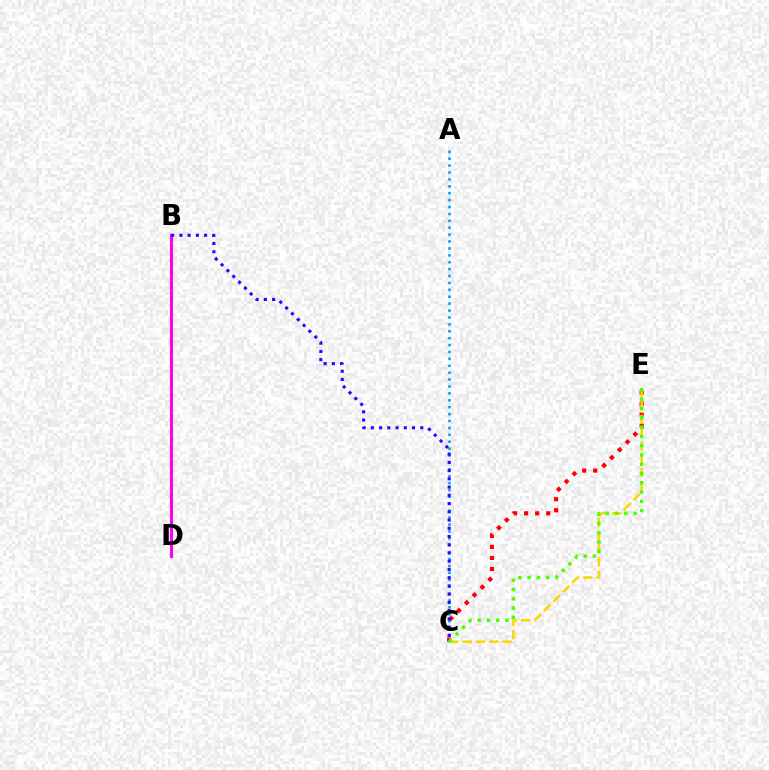{('B', 'D'): [{'color': '#00ff86', 'line_style': 'dashed', 'thickness': 2.11}, {'color': '#ff00ed', 'line_style': 'solid', 'thickness': 2.22}], ('C', 'E'): [{'color': '#ff0000', 'line_style': 'dotted', 'thickness': 3.0}, {'color': '#ffd500', 'line_style': 'dashed', 'thickness': 1.81}, {'color': '#4fff00', 'line_style': 'dotted', 'thickness': 2.52}], ('A', 'C'): [{'color': '#009eff', 'line_style': 'dotted', 'thickness': 1.88}], ('B', 'C'): [{'color': '#3700ff', 'line_style': 'dotted', 'thickness': 2.24}]}